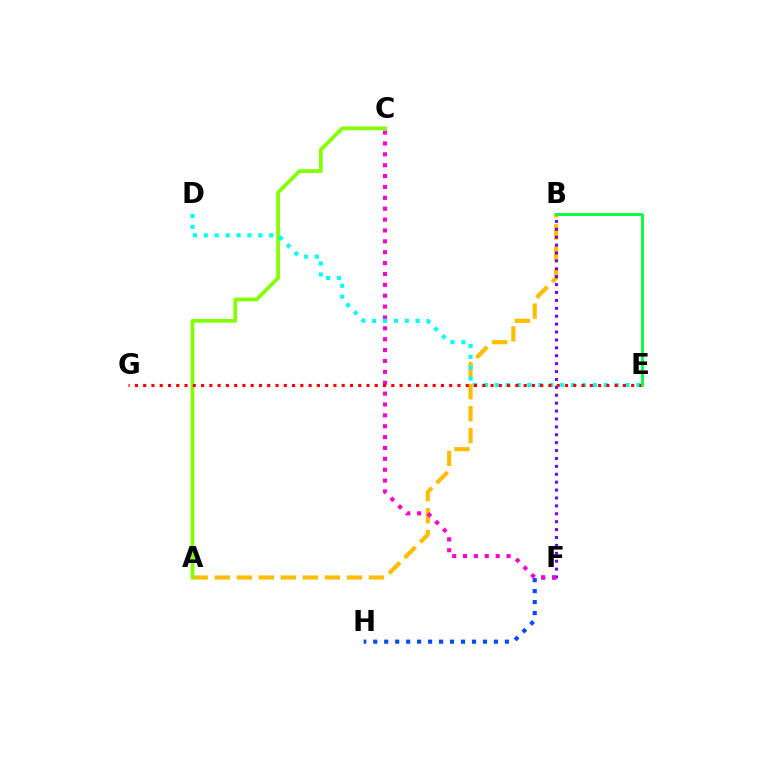{('F', 'H'): [{'color': '#004bff', 'line_style': 'dotted', 'thickness': 2.98}], ('A', 'B'): [{'color': '#ffbd00', 'line_style': 'dashed', 'thickness': 2.99}], ('B', 'F'): [{'color': '#7200ff', 'line_style': 'dotted', 'thickness': 2.15}], ('C', 'F'): [{'color': '#ff00cf', 'line_style': 'dotted', 'thickness': 2.95}], ('A', 'C'): [{'color': '#84ff00', 'line_style': 'solid', 'thickness': 2.7}], ('D', 'E'): [{'color': '#00fff6', 'line_style': 'dotted', 'thickness': 2.96}], ('E', 'G'): [{'color': '#ff0000', 'line_style': 'dotted', 'thickness': 2.25}], ('B', 'E'): [{'color': '#00ff39', 'line_style': 'solid', 'thickness': 2.02}]}